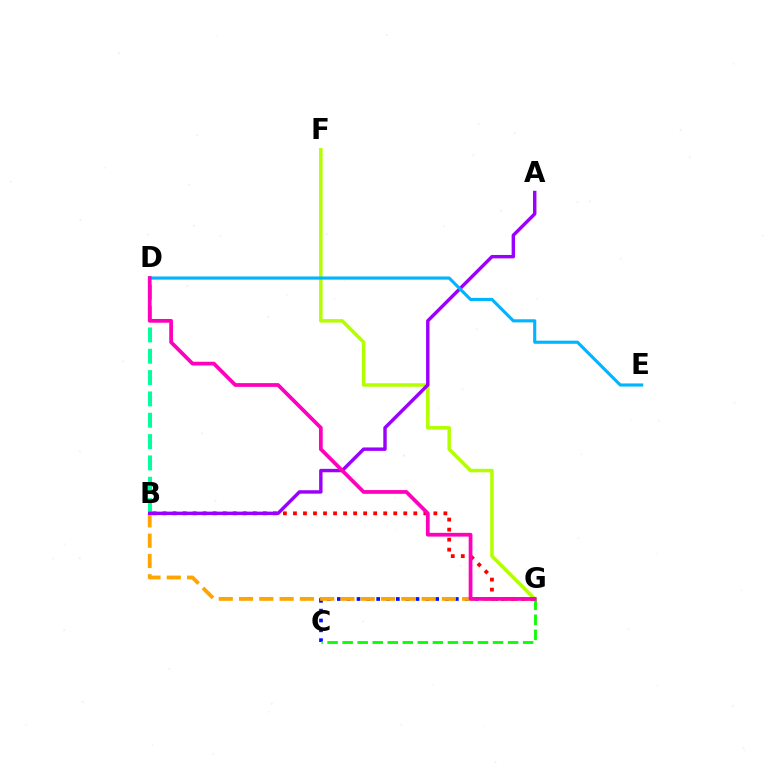{('C', 'G'): [{'color': '#0010ff', 'line_style': 'dotted', 'thickness': 2.67}, {'color': '#08ff00', 'line_style': 'dashed', 'thickness': 2.04}], ('F', 'G'): [{'color': '#b3ff00', 'line_style': 'solid', 'thickness': 2.52}], ('B', 'G'): [{'color': '#ffa500', 'line_style': 'dashed', 'thickness': 2.76}, {'color': '#ff0000', 'line_style': 'dotted', 'thickness': 2.73}], ('B', 'D'): [{'color': '#00ff9d', 'line_style': 'dashed', 'thickness': 2.9}], ('A', 'B'): [{'color': '#9b00ff', 'line_style': 'solid', 'thickness': 2.46}], ('D', 'E'): [{'color': '#00b5ff', 'line_style': 'solid', 'thickness': 2.25}], ('D', 'G'): [{'color': '#ff00bd', 'line_style': 'solid', 'thickness': 2.7}]}